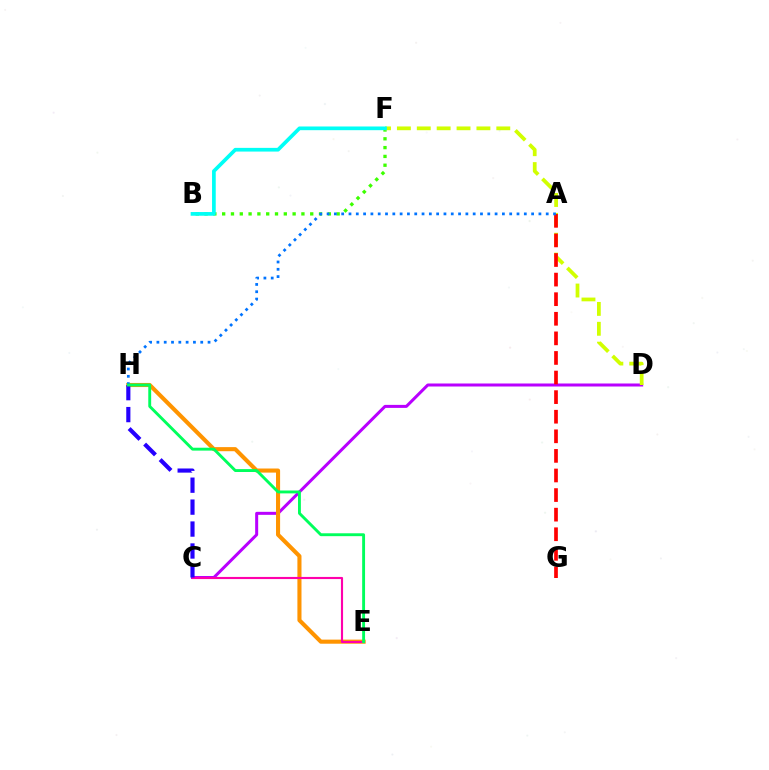{('B', 'F'): [{'color': '#3dff00', 'line_style': 'dotted', 'thickness': 2.39}, {'color': '#00fff6', 'line_style': 'solid', 'thickness': 2.66}], ('C', 'D'): [{'color': '#b900ff', 'line_style': 'solid', 'thickness': 2.17}], ('E', 'H'): [{'color': '#ff9400', 'line_style': 'solid', 'thickness': 2.95}, {'color': '#00ff5c', 'line_style': 'solid', 'thickness': 2.08}], ('D', 'F'): [{'color': '#d1ff00', 'line_style': 'dashed', 'thickness': 2.7}], ('A', 'G'): [{'color': '#ff0000', 'line_style': 'dashed', 'thickness': 2.66}], ('C', 'E'): [{'color': '#ff00ac', 'line_style': 'solid', 'thickness': 1.54}], ('A', 'H'): [{'color': '#0074ff', 'line_style': 'dotted', 'thickness': 1.98}], ('C', 'H'): [{'color': '#2500ff', 'line_style': 'dashed', 'thickness': 2.98}]}